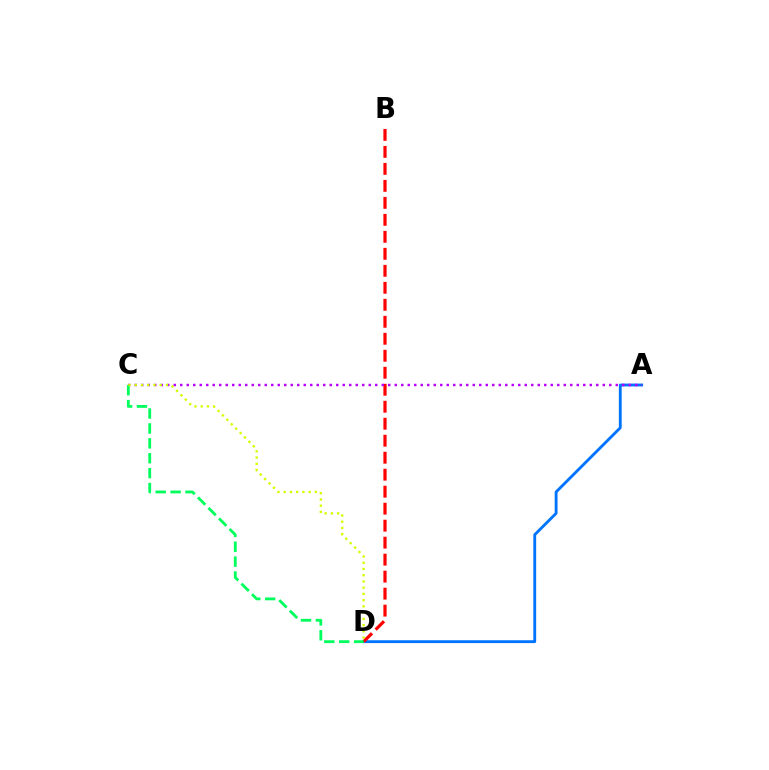{('A', 'D'): [{'color': '#0074ff', 'line_style': 'solid', 'thickness': 2.05}], ('B', 'D'): [{'color': '#ff0000', 'line_style': 'dashed', 'thickness': 2.31}], ('A', 'C'): [{'color': '#b900ff', 'line_style': 'dotted', 'thickness': 1.77}], ('C', 'D'): [{'color': '#00ff5c', 'line_style': 'dashed', 'thickness': 2.02}, {'color': '#d1ff00', 'line_style': 'dotted', 'thickness': 1.69}]}